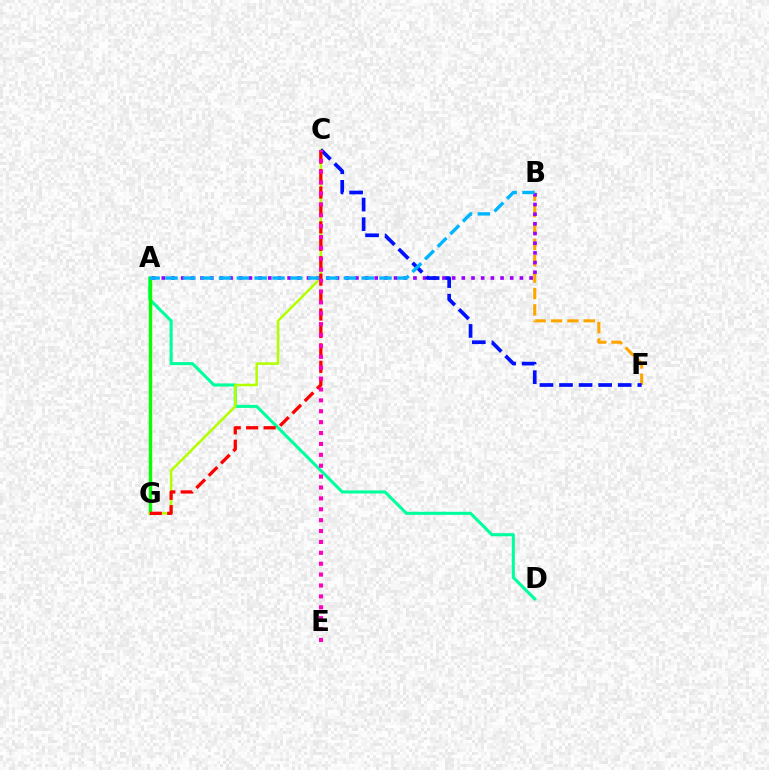{('A', 'D'): [{'color': '#00ff9d', 'line_style': 'solid', 'thickness': 2.22}], ('A', 'G'): [{'color': '#08ff00', 'line_style': 'solid', 'thickness': 2.43}], ('C', 'G'): [{'color': '#b3ff00', 'line_style': 'solid', 'thickness': 1.83}, {'color': '#ff0000', 'line_style': 'dashed', 'thickness': 2.37}], ('B', 'F'): [{'color': '#ffa500', 'line_style': 'dashed', 'thickness': 2.23}], ('A', 'B'): [{'color': '#9b00ff', 'line_style': 'dotted', 'thickness': 2.63}, {'color': '#00b5ff', 'line_style': 'dashed', 'thickness': 2.42}], ('C', 'F'): [{'color': '#0010ff', 'line_style': 'dashed', 'thickness': 2.66}], ('C', 'E'): [{'color': '#ff00bd', 'line_style': 'dotted', 'thickness': 2.96}]}